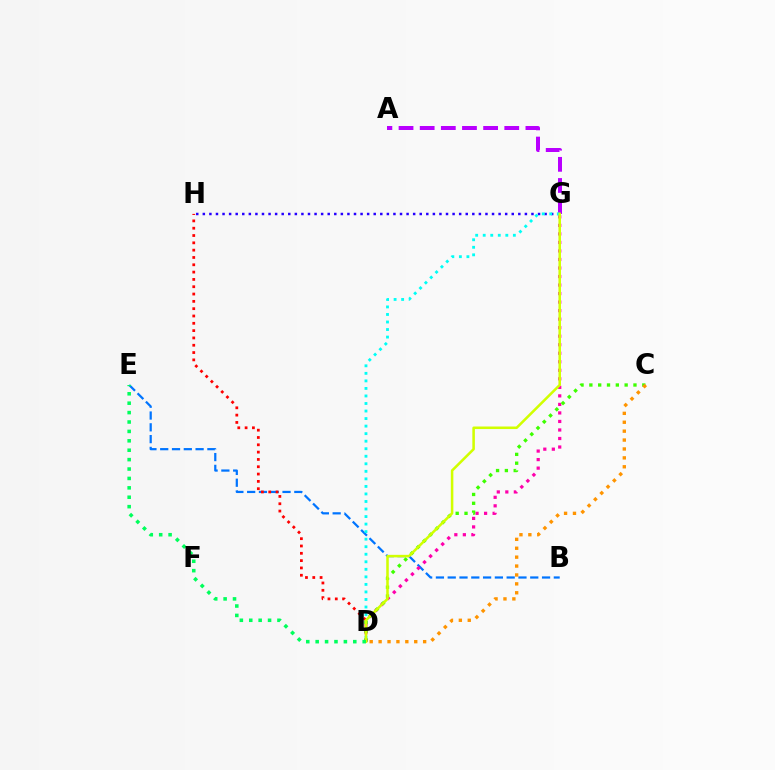{('B', 'E'): [{'color': '#0074ff', 'line_style': 'dashed', 'thickness': 1.6}], ('D', 'H'): [{'color': '#ff0000', 'line_style': 'dotted', 'thickness': 1.99}], ('G', 'H'): [{'color': '#2500ff', 'line_style': 'dotted', 'thickness': 1.79}], ('D', 'G'): [{'color': '#ff00ac', 'line_style': 'dotted', 'thickness': 2.32}, {'color': '#00fff6', 'line_style': 'dotted', 'thickness': 2.05}, {'color': '#d1ff00', 'line_style': 'solid', 'thickness': 1.83}], ('A', 'G'): [{'color': '#b900ff', 'line_style': 'dashed', 'thickness': 2.87}], ('C', 'D'): [{'color': '#3dff00', 'line_style': 'dotted', 'thickness': 2.4}, {'color': '#ff9400', 'line_style': 'dotted', 'thickness': 2.42}], ('D', 'E'): [{'color': '#00ff5c', 'line_style': 'dotted', 'thickness': 2.56}]}